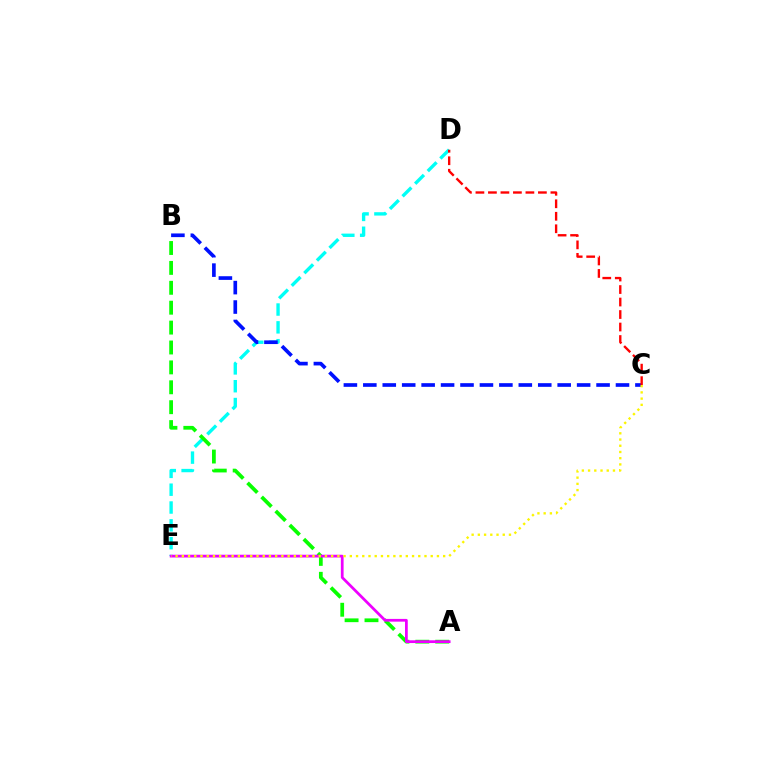{('D', 'E'): [{'color': '#00fff6', 'line_style': 'dashed', 'thickness': 2.42}], ('A', 'B'): [{'color': '#08ff00', 'line_style': 'dashed', 'thickness': 2.7}], ('B', 'C'): [{'color': '#0010ff', 'line_style': 'dashed', 'thickness': 2.64}], ('A', 'E'): [{'color': '#ee00ff', 'line_style': 'solid', 'thickness': 1.98}], ('C', 'E'): [{'color': '#fcf500', 'line_style': 'dotted', 'thickness': 1.69}], ('C', 'D'): [{'color': '#ff0000', 'line_style': 'dashed', 'thickness': 1.7}]}